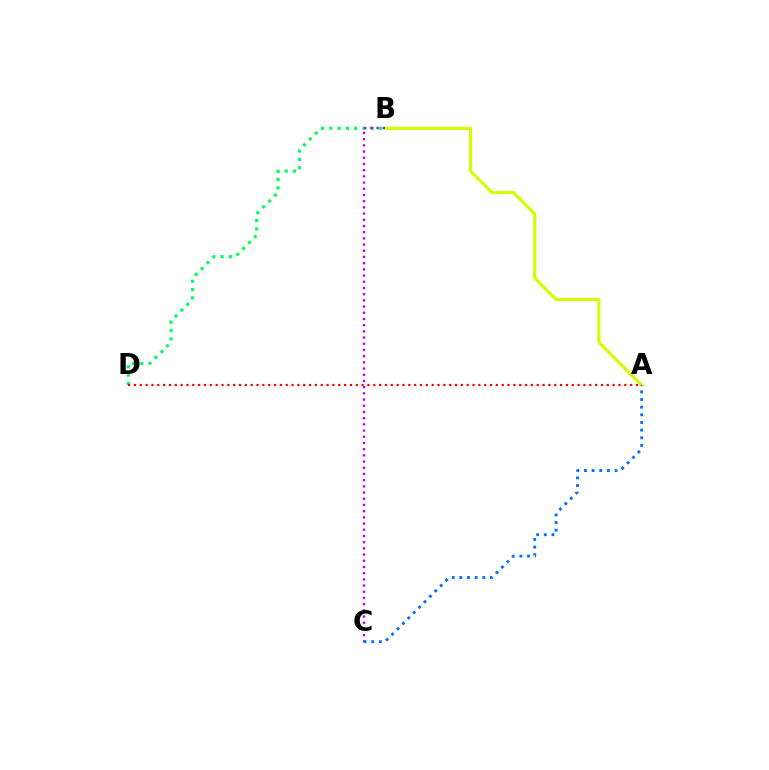{('B', 'D'): [{'color': '#00ff5c', 'line_style': 'dotted', 'thickness': 2.26}], ('A', 'B'): [{'color': '#d1ff00', 'line_style': 'solid', 'thickness': 2.27}], ('B', 'C'): [{'color': '#b900ff', 'line_style': 'dotted', 'thickness': 1.68}], ('A', 'C'): [{'color': '#0074ff', 'line_style': 'dotted', 'thickness': 2.08}], ('A', 'D'): [{'color': '#ff0000', 'line_style': 'dotted', 'thickness': 1.59}]}